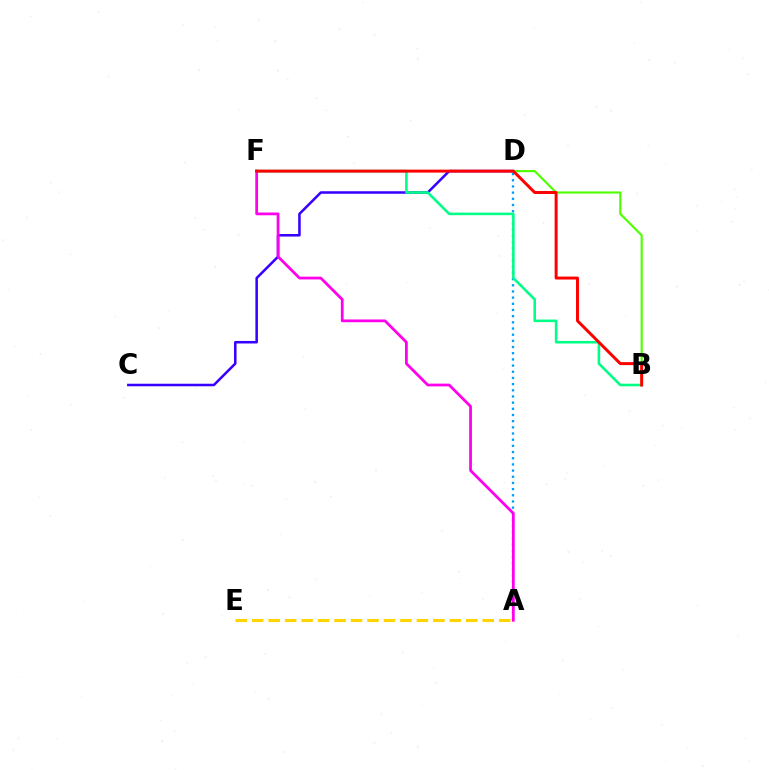{('C', 'D'): [{'color': '#3700ff', 'line_style': 'solid', 'thickness': 1.83}], ('A', 'D'): [{'color': '#009eff', 'line_style': 'dotted', 'thickness': 1.68}], ('B', 'F'): [{'color': '#00ff86', 'line_style': 'solid', 'thickness': 1.85}, {'color': '#ff0000', 'line_style': 'solid', 'thickness': 2.14}], ('A', 'F'): [{'color': '#ff00ed', 'line_style': 'solid', 'thickness': 1.99}], ('A', 'E'): [{'color': '#ffd500', 'line_style': 'dashed', 'thickness': 2.24}], ('B', 'D'): [{'color': '#4fff00', 'line_style': 'solid', 'thickness': 1.54}]}